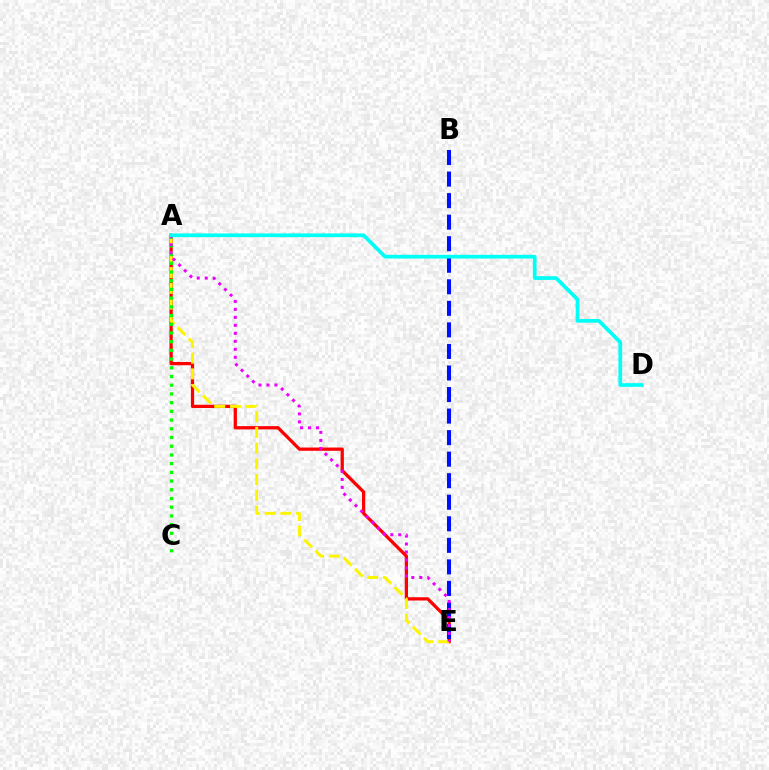{('A', 'E'): [{'color': '#ff0000', 'line_style': 'solid', 'thickness': 2.35}, {'color': '#fcf500', 'line_style': 'dashed', 'thickness': 2.14}, {'color': '#ee00ff', 'line_style': 'dotted', 'thickness': 2.17}], ('A', 'C'): [{'color': '#08ff00', 'line_style': 'dotted', 'thickness': 2.37}], ('B', 'E'): [{'color': '#0010ff', 'line_style': 'dashed', 'thickness': 2.93}], ('A', 'D'): [{'color': '#00fff6', 'line_style': 'solid', 'thickness': 2.68}]}